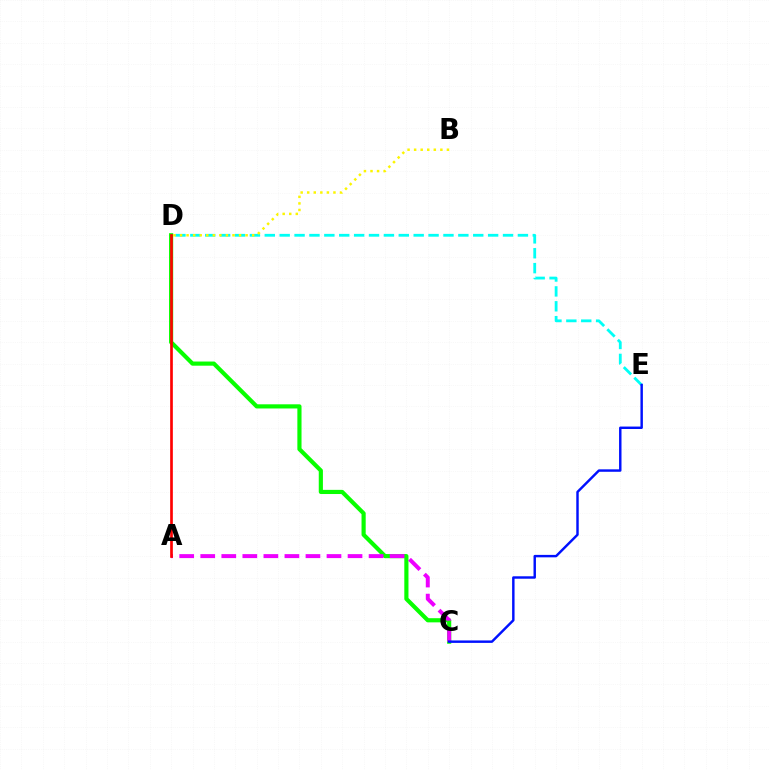{('C', 'D'): [{'color': '#08ff00', 'line_style': 'solid', 'thickness': 2.99}], ('A', 'C'): [{'color': '#ee00ff', 'line_style': 'dashed', 'thickness': 2.86}], ('A', 'D'): [{'color': '#ff0000', 'line_style': 'solid', 'thickness': 1.93}], ('D', 'E'): [{'color': '#00fff6', 'line_style': 'dashed', 'thickness': 2.02}], ('B', 'D'): [{'color': '#fcf500', 'line_style': 'dotted', 'thickness': 1.78}], ('C', 'E'): [{'color': '#0010ff', 'line_style': 'solid', 'thickness': 1.76}]}